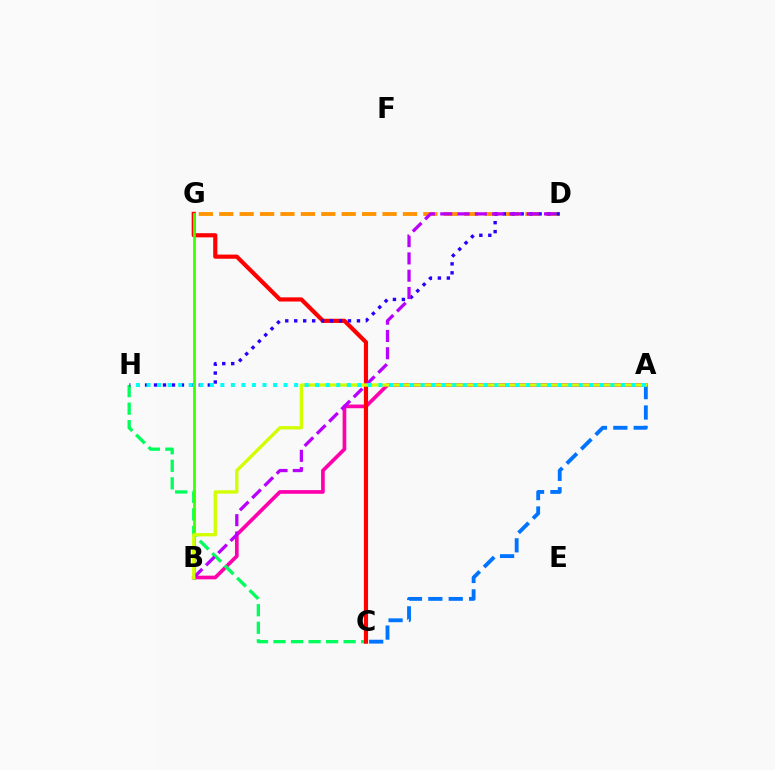{('A', 'B'): [{'color': '#ff00ac', 'line_style': 'solid', 'thickness': 2.65}, {'color': '#d1ff00', 'line_style': 'solid', 'thickness': 2.38}], ('D', 'G'): [{'color': '#ff9400', 'line_style': 'dashed', 'thickness': 2.77}], ('C', 'H'): [{'color': '#00ff5c', 'line_style': 'dashed', 'thickness': 2.38}], ('C', 'G'): [{'color': '#ff0000', 'line_style': 'solid', 'thickness': 3.0}], ('B', 'G'): [{'color': '#3dff00', 'line_style': 'solid', 'thickness': 1.98}], ('D', 'H'): [{'color': '#2500ff', 'line_style': 'dotted', 'thickness': 2.43}], ('A', 'C'): [{'color': '#0074ff', 'line_style': 'dashed', 'thickness': 2.77}], ('B', 'D'): [{'color': '#b900ff', 'line_style': 'dashed', 'thickness': 2.35}], ('A', 'H'): [{'color': '#00fff6', 'line_style': 'dotted', 'thickness': 2.86}]}